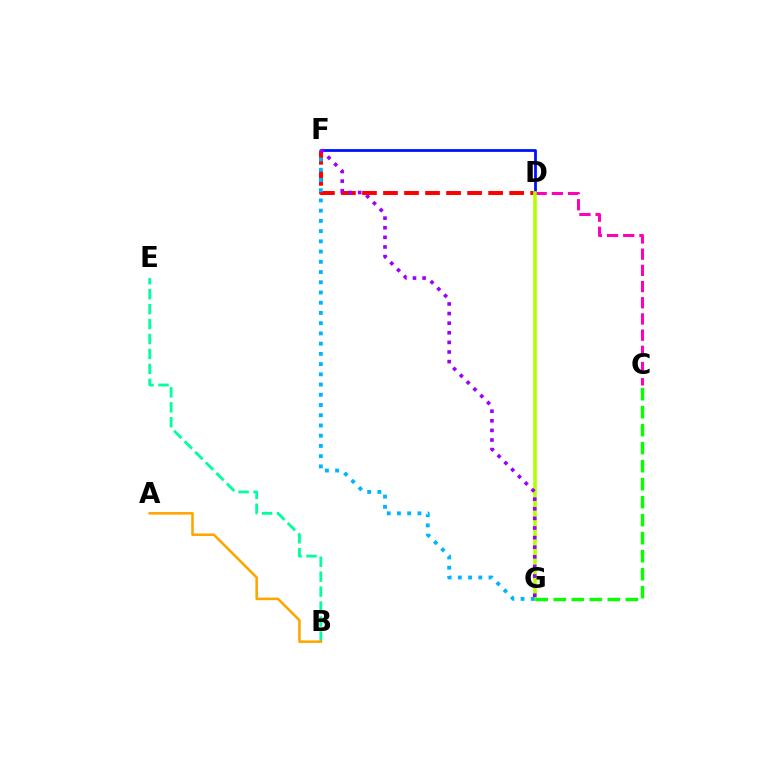{('D', 'F'): [{'color': '#ff0000', 'line_style': 'dashed', 'thickness': 2.86}, {'color': '#0010ff', 'line_style': 'solid', 'thickness': 2.0}], ('C', 'D'): [{'color': '#ff00bd', 'line_style': 'dashed', 'thickness': 2.2}], ('D', 'G'): [{'color': '#b3ff00', 'line_style': 'solid', 'thickness': 2.57}], ('F', 'G'): [{'color': '#00b5ff', 'line_style': 'dotted', 'thickness': 2.78}, {'color': '#9b00ff', 'line_style': 'dotted', 'thickness': 2.61}], ('C', 'G'): [{'color': '#08ff00', 'line_style': 'dashed', 'thickness': 2.45}], ('B', 'E'): [{'color': '#00ff9d', 'line_style': 'dashed', 'thickness': 2.03}], ('A', 'B'): [{'color': '#ffa500', 'line_style': 'solid', 'thickness': 1.85}]}